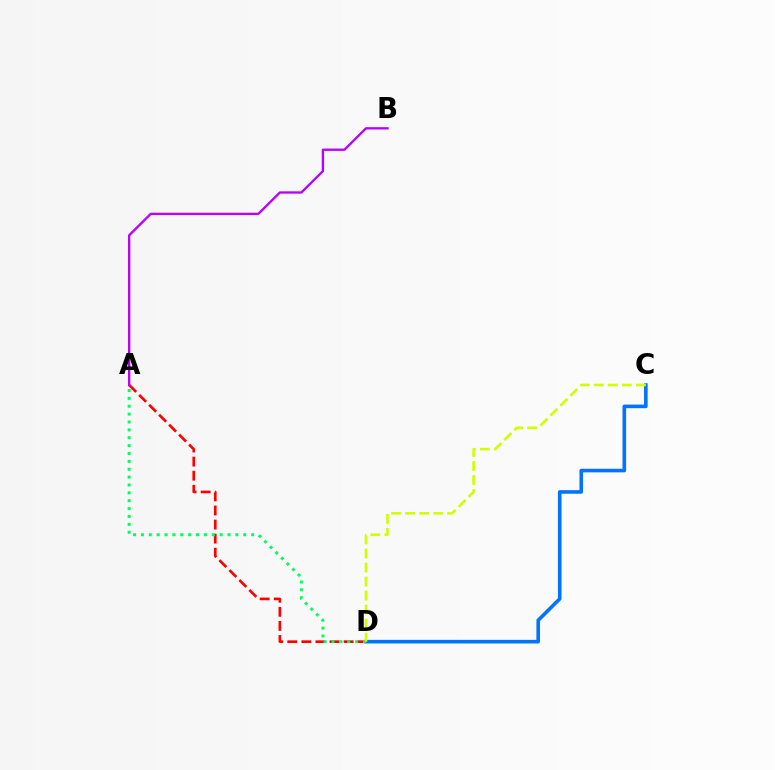{('A', 'D'): [{'color': '#ff0000', 'line_style': 'dashed', 'thickness': 1.91}, {'color': '#00ff5c', 'line_style': 'dotted', 'thickness': 2.14}], ('C', 'D'): [{'color': '#0074ff', 'line_style': 'solid', 'thickness': 2.59}, {'color': '#d1ff00', 'line_style': 'dashed', 'thickness': 1.91}], ('A', 'B'): [{'color': '#b900ff', 'line_style': 'solid', 'thickness': 1.67}]}